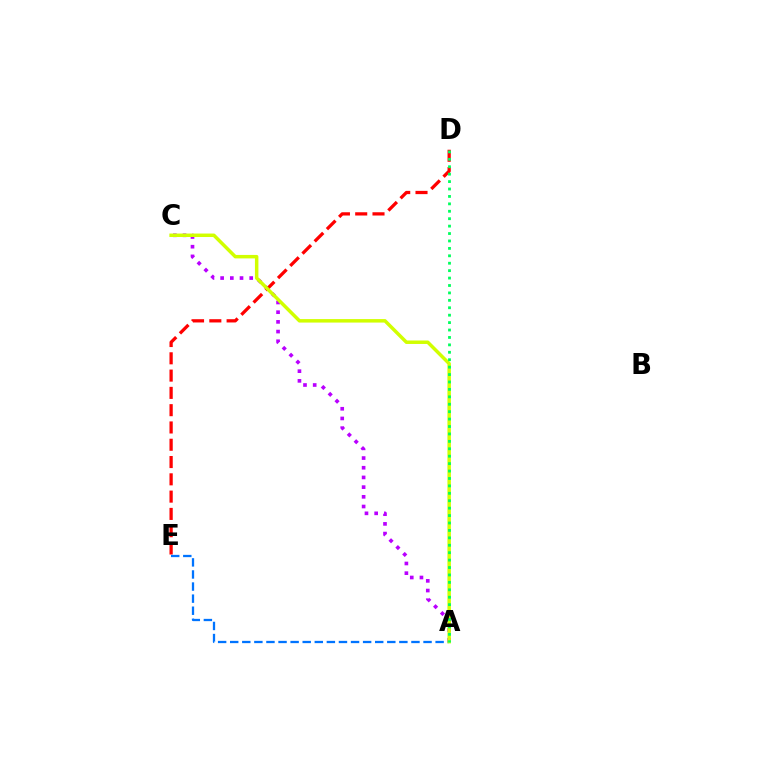{('A', 'C'): [{'color': '#b900ff', 'line_style': 'dotted', 'thickness': 2.63}, {'color': '#d1ff00', 'line_style': 'solid', 'thickness': 2.5}], ('D', 'E'): [{'color': '#ff0000', 'line_style': 'dashed', 'thickness': 2.35}], ('A', 'E'): [{'color': '#0074ff', 'line_style': 'dashed', 'thickness': 1.64}], ('A', 'D'): [{'color': '#00ff5c', 'line_style': 'dotted', 'thickness': 2.02}]}